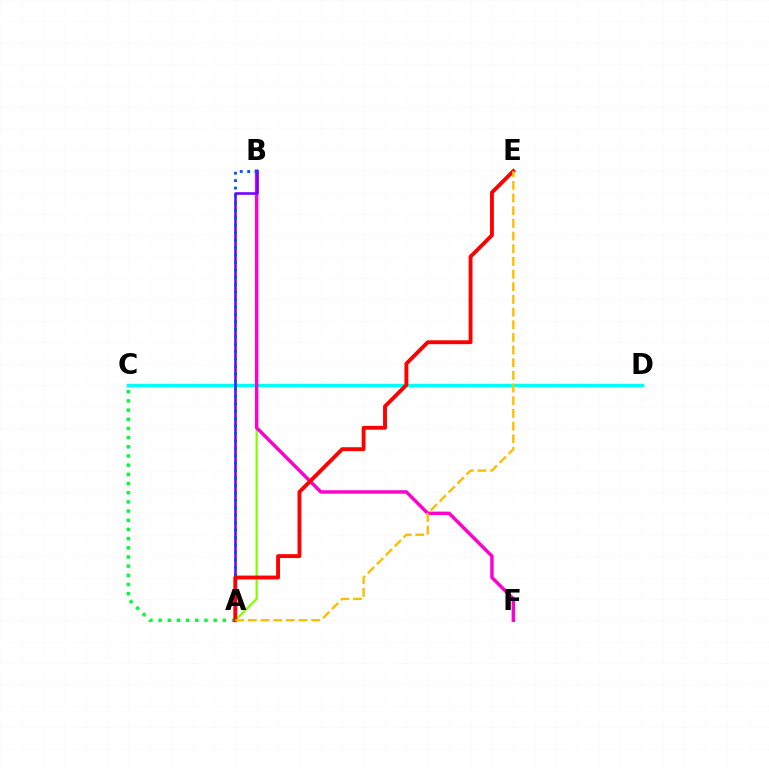{('A', 'B'): [{'color': '#84ff00', 'line_style': 'solid', 'thickness': 1.64}, {'color': '#7200ff', 'line_style': 'solid', 'thickness': 1.86}, {'color': '#004bff', 'line_style': 'dotted', 'thickness': 2.02}], ('C', 'D'): [{'color': '#00fff6', 'line_style': 'solid', 'thickness': 2.49}], ('B', 'F'): [{'color': '#ff00cf', 'line_style': 'solid', 'thickness': 2.48}], ('A', 'C'): [{'color': '#00ff39', 'line_style': 'dotted', 'thickness': 2.49}], ('A', 'E'): [{'color': '#ff0000', 'line_style': 'solid', 'thickness': 2.79}, {'color': '#ffbd00', 'line_style': 'dashed', 'thickness': 1.72}]}